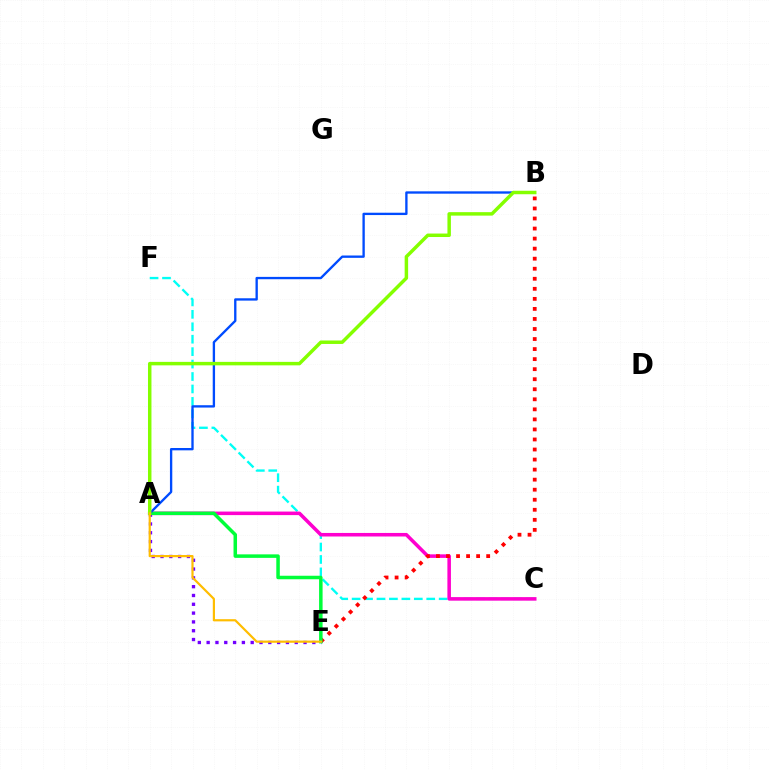{('A', 'E'): [{'color': '#7200ff', 'line_style': 'dotted', 'thickness': 2.39}, {'color': '#00ff39', 'line_style': 'solid', 'thickness': 2.53}, {'color': '#ffbd00', 'line_style': 'solid', 'thickness': 1.58}], ('C', 'F'): [{'color': '#00fff6', 'line_style': 'dashed', 'thickness': 1.69}], ('A', 'C'): [{'color': '#ff00cf', 'line_style': 'solid', 'thickness': 2.55}], ('B', 'E'): [{'color': '#ff0000', 'line_style': 'dotted', 'thickness': 2.73}], ('A', 'B'): [{'color': '#004bff', 'line_style': 'solid', 'thickness': 1.68}, {'color': '#84ff00', 'line_style': 'solid', 'thickness': 2.5}]}